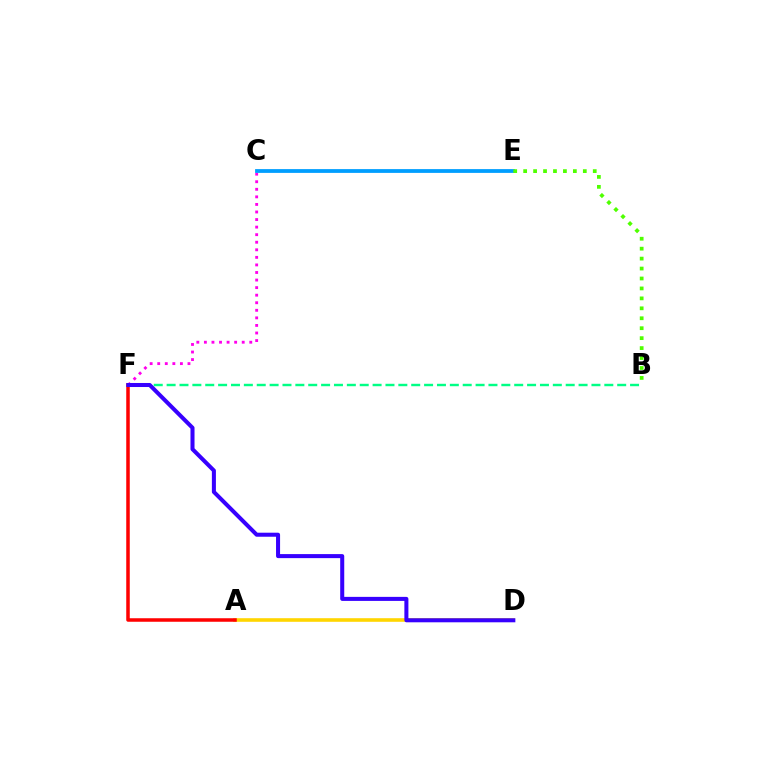{('A', 'D'): [{'color': '#ffd500', 'line_style': 'solid', 'thickness': 2.59}], ('C', 'F'): [{'color': '#ff00ed', 'line_style': 'dotted', 'thickness': 2.05}], ('B', 'F'): [{'color': '#00ff86', 'line_style': 'dashed', 'thickness': 1.75}], ('A', 'F'): [{'color': '#ff0000', 'line_style': 'solid', 'thickness': 2.53}], ('C', 'E'): [{'color': '#009eff', 'line_style': 'solid', 'thickness': 2.73}], ('B', 'E'): [{'color': '#4fff00', 'line_style': 'dotted', 'thickness': 2.7}], ('D', 'F'): [{'color': '#3700ff', 'line_style': 'solid', 'thickness': 2.91}]}